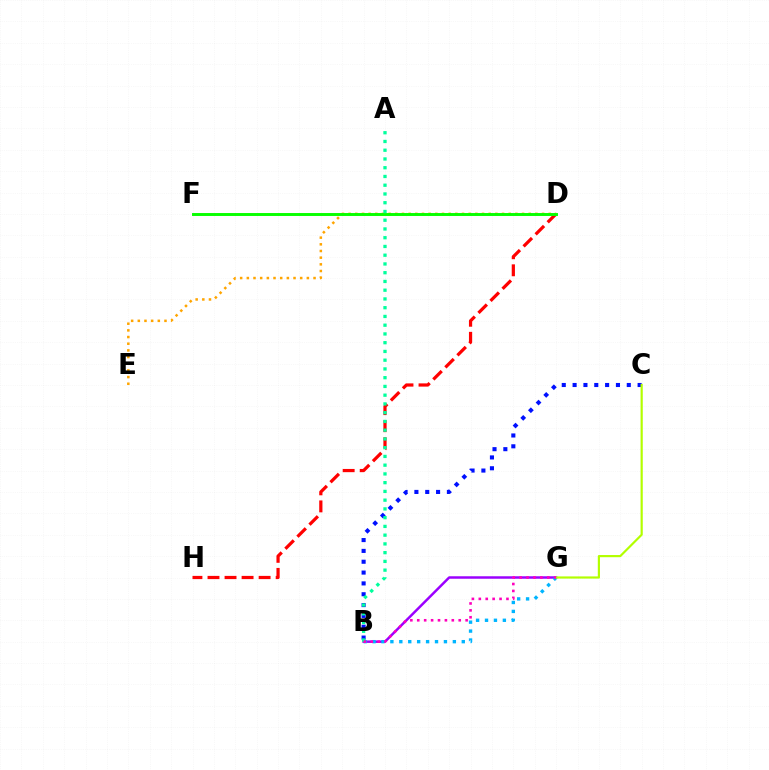{('D', 'H'): [{'color': '#ff0000', 'line_style': 'dashed', 'thickness': 2.32}], ('B', 'C'): [{'color': '#0010ff', 'line_style': 'dotted', 'thickness': 2.94}], ('D', 'E'): [{'color': '#ffa500', 'line_style': 'dotted', 'thickness': 1.81}], ('D', 'F'): [{'color': '#08ff00', 'line_style': 'solid', 'thickness': 2.11}], ('B', 'G'): [{'color': '#9b00ff', 'line_style': 'solid', 'thickness': 1.78}, {'color': '#00b5ff', 'line_style': 'dotted', 'thickness': 2.42}, {'color': '#ff00bd', 'line_style': 'dotted', 'thickness': 1.88}], ('A', 'B'): [{'color': '#00ff9d', 'line_style': 'dotted', 'thickness': 2.38}], ('C', 'G'): [{'color': '#b3ff00', 'line_style': 'solid', 'thickness': 1.57}]}